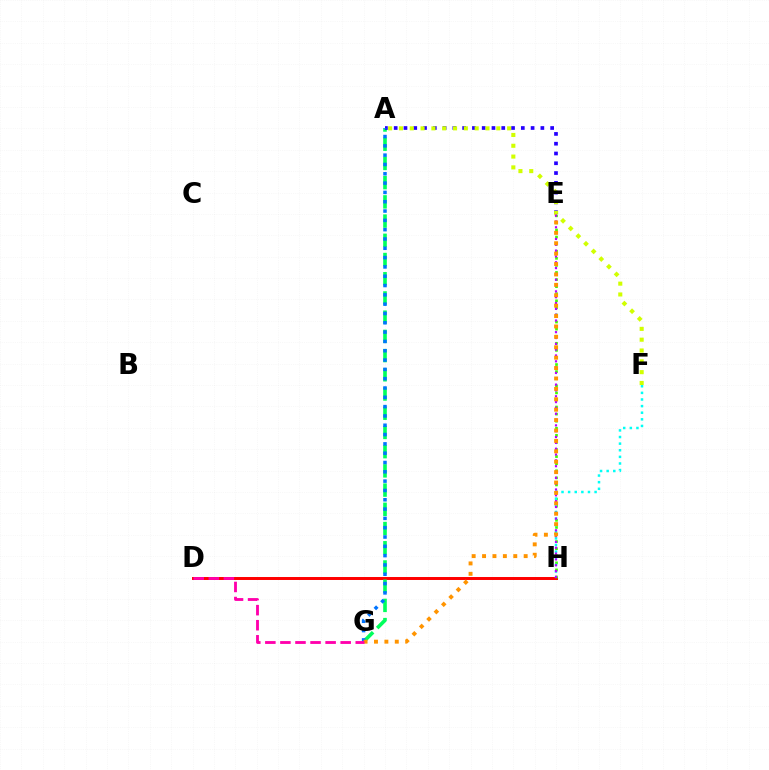{('D', 'H'): [{'color': '#ff0000', 'line_style': 'solid', 'thickness': 2.14}], ('E', 'H'): [{'color': '#3dff00', 'line_style': 'dotted', 'thickness': 1.92}, {'color': '#b900ff', 'line_style': 'dotted', 'thickness': 1.58}], ('A', 'G'): [{'color': '#00ff5c', 'line_style': 'dashed', 'thickness': 2.61}, {'color': '#0074ff', 'line_style': 'dotted', 'thickness': 2.53}], ('A', 'E'): [{'color': '#2500ff', 'line_style': 'dotted', 'thickness': 2.66}], ('F', 'H'): [{'color': '#00fff6', 'line_style': 'dotted', 'thickness': 1.8}], ('A', 'F'): [{'color': '#d1ff00', 'line_style': 'dotted', 'thickness': 2.94}], ('E', 'G'): [{'color': '#ff9400', 'line_style': 'dotted', 'thickness': 2.83}], ('D', 'G'): [{'color': '#ff00ac', 'line_style': 'dashed', 'thickness': 2.05}]}